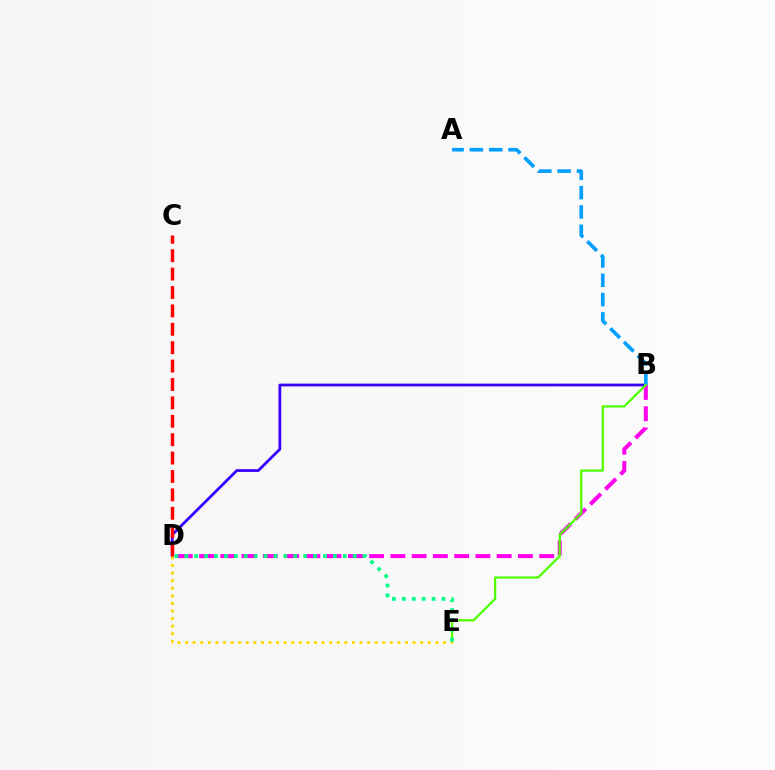{('B', 'D'): [{'color': '#3700ff', 'line_style': 'solid', 'thickness': 2.0}, {'color': '#ff00ed', 'line_style': 'dashed', 'thickness': 2.89}], ('A', 'B'): [{'color': '#009eff', 'line_style': 'dashed', 'thickness': 2.62}], ('C', 'D'): [{'color': '#ff0000', 'line_style': 'dashed', 'thickness': 2.5}], ('B', 'E'): [{'color': '#4fff00', 'line_style': 'solid', 'thickness': 1.62}], ('D', 'E'): [{'color': '#ffd500', 'line_style': 'dotted', 'thickness': 2.06}, {'color': '#00ff86', 'line_style': 'dotted', 'thickness': 2.69}]}